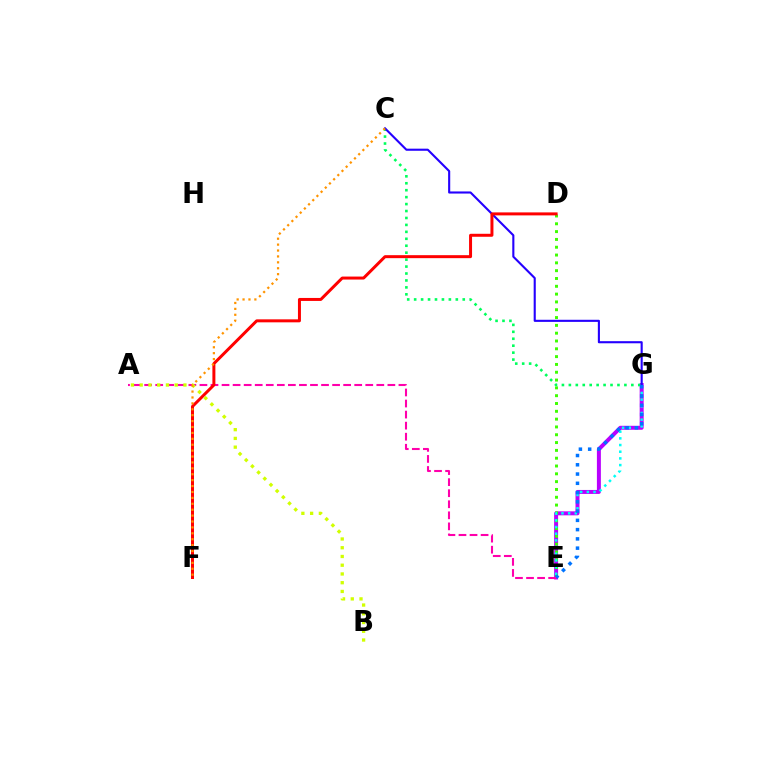{('E', 'G'): [{'color': '#b900ff', 'line_style': 'solid', 'thickness': 2.86}, {'color': '#00fff6', 'line_style': 'dotted', 'thickness': 1.82}, {'color': '#0074ff', 'line_style': 'dotted', 'thickness': 2.52}], ('D', 'E'): [{'color': '#3dff00', 'line_style': 'dotted', 'thickness': 2.12}], ('A', 'E'): [{'color': '#ff00ac', 'line_style': 'dashed', 'thickness': 1.5}], ('C', 'G'): [{'color': '#00ff5c', 'line_style': 'dotted', 'thickness': 1.89}, {'color': '#2500ff', 'line_style': 'solid', 'thickness': 1.52}], ('D', 'F'): [{'color': '#ff0000', 'line_style': 'solid', 'thickness': 2.15}], ('A', 'B'): [{'color': '#d1ff00', 'line_style': 'dotted', 'thickness': 2.38}], ('C', 'F'): [{'color': '#ff9400', 'line_style': 'dotted', 'thickness': 1.6}]}